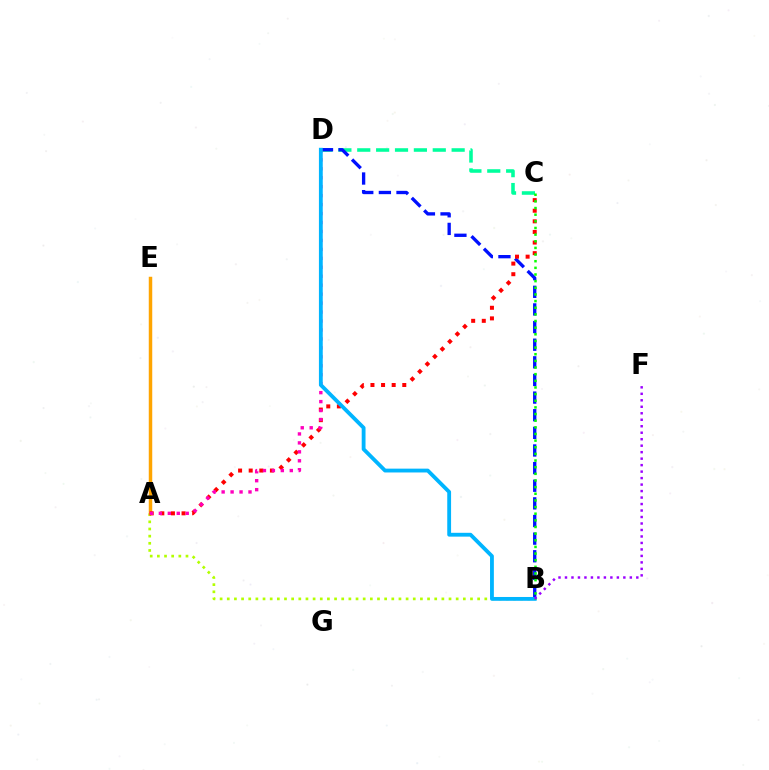{('A', 'B'): [{'color': '#b3ff00', 'line_style': 'dotted', 'thickness': 1.94}], ('A', 'E'): [{'color': '#ffa500', 'line_style': 'solid', 'thickness': 2.5}], ('C', 'D'): [{'color': '#00ff9d', 'line_style': 'dashed', 'thickness': 2.56}], ('B', 'D'): [{'color': '#0010ff', 'line_style': 'dashed', 'thickness': 2.39}, {'color': '#00b5ff', 'line_style': 'solid', 'thickness': 2.76}], ('A', 'C'): [{'color': '#ff0000', 'line_style': 'dotted', 'thickness': 2.88}], ('A', 'D'): [{'color': '#ff00bd', 'line_style': 'dotted', 'thickness': 2.43}], ('B', 'C'): [{'color': '#08ff00', 'line_style': 'dotted', 'thickness': 1.81}], ('B', 'F'): [{'color': '#9b00ff', 'line_style': 'dotted', 'thickness': 1.76}]}